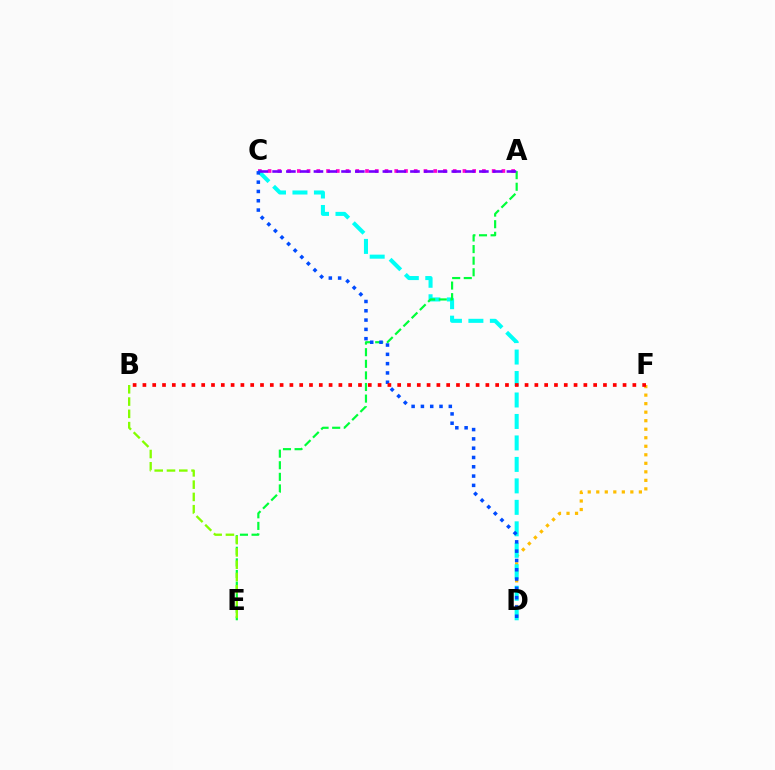{('D', 'F'): [{'color': '#ffbd00', 'line_style': 'dotted', 'thickness': 2.32}], ('A', 'C'): [{'color': '#ff00cf', 'line_style': 'dotted', 'thickness': 2.65}, {'color': '#7200ff', 'line_style': 'dashed', 'thickness': 1.87}], ('C', 'D'): [{'color': '#00fff6', 'line_style': 'dashed', 'thickness': 2.92}, {'color': '#004bff', 'line_style': 'dotted', 'thickness': 2.53}], ('A', 'E'): [{'color': '#00ff39', 'line_style': 'dashed', 'thickness': 1.58}], ('B', 'F'): [{'color': '#ff0000', 'line_style': 'dotted', 'thickness': 2.66}], ('B', 'E'): [{'color': '#84ff00', 'line_style': 'dashed', 'thickness': 1.67}]}